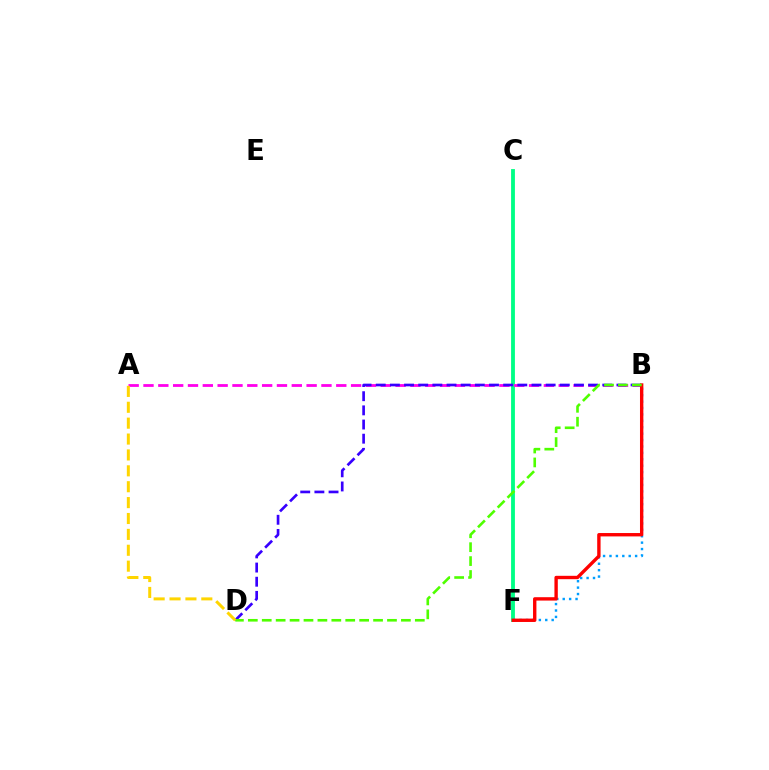{('C', 'F'): [{'color': '#00ff86', 'line_style': 'solid', 'thickness': 2.76}], ('A', 'B'): [{'color': '#ff00ed', 'line_style': 'dashed', 'thickness': 2.01}], ('B', 'F'): [{'color': '#009eff', 'line_style': 'dotted', 'thickness': 1.74}, {'color': '#ff0000', 'line_style': 'solid', 'thickness': 2.43}], ('B', 'D'): [{'color': '#3700ff', 'line_style': 'dashed', 'thickness': 1.92}, {'color': '#4fff00', 'line_style': 'dashed', 'thickness': 1.89}], ('A', 'D'): [{'color': '#ffd500', 'line_style': 'dashed', 'thickness': 2.16}]}